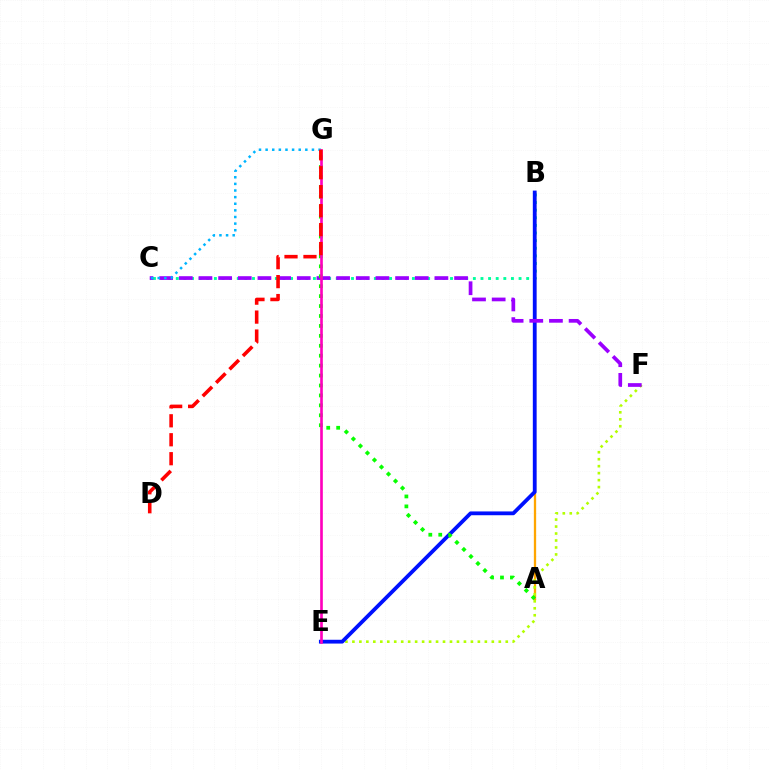{('B', 'C'): [{'color': '#00ff9d', 'line_style': 'dotted', 'thickness': 2.07}], ('A', 'B'): [{'color': '#ffa500', 'line_style': 'solid', 'thickness': 1.66}], ('E', 'F'): [{'color': '#b3ff00', 'line_style': 'dotted', 'thickness': 1.89}], ('B', 'E'): [{'color': '#0010ff', 'line_style': 'solid', 'thickness': 2.73}], ('C', 'F'): [{'color': '#9b00ff', 'line_style': 'dashed', 'thickness': 2.67}], ('C', 'G'): [{'color': '#00b5ff', 'line_style': 'dotted', 'thickness': 1.8}], ('A', 'G'): [{'color': '#08ff00', 'line_style': 'dotted', 'thickness': 2.7}], ('E', 'G'): [{'color': '#ff00bd', 'line_style': 'solid', 'thickness': 1.91}], ('D', 'G'): [{'color': '#ff0000', 'line_style': 'dashed', 'thickness': 2.58}]}